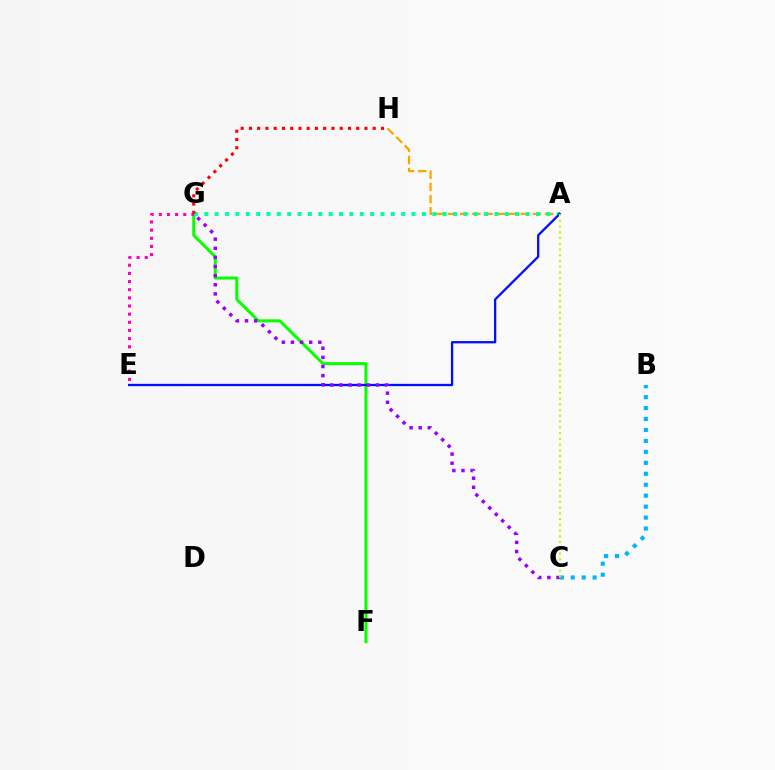{('F', 'G'): [{'color': '#08ff00', 'line_style': 'solid', 'thickness': 2.16}], ('A', 'H'): [{'color': '#ffa500', 'line_style': 'dashed', 'thickness': 1.65}], ('B', 'C'): [{'color': '#00b5ff', 'line_style': 'dotted', 'thickness': 2.97}], ('E', 'G'): [{'color': '#ff00bd', 'line_style': 'dotted', 'thickness': 2.22}], ('A', 'G'): [{'color': '#00ff9d', 'line_style': 'dotted', 'thickness': 2.82}], ('A', 'E'): [{'color': '#0010ff', 'line_style': 'solid', 'thickness': 1.65}], ('G', 'H'): [{'color': '#ff0000', 'line_style': 'dotted', 'thickness': 2.24}], ('C', 'G'): [{'color': '#9b00ff', 'line_style': 'dotted', 'thickness': 2.48}], ('A', 'C'): [{'color': '#b3ff00', 'line_style': 'dotted', 'thickness': 1.56}]}